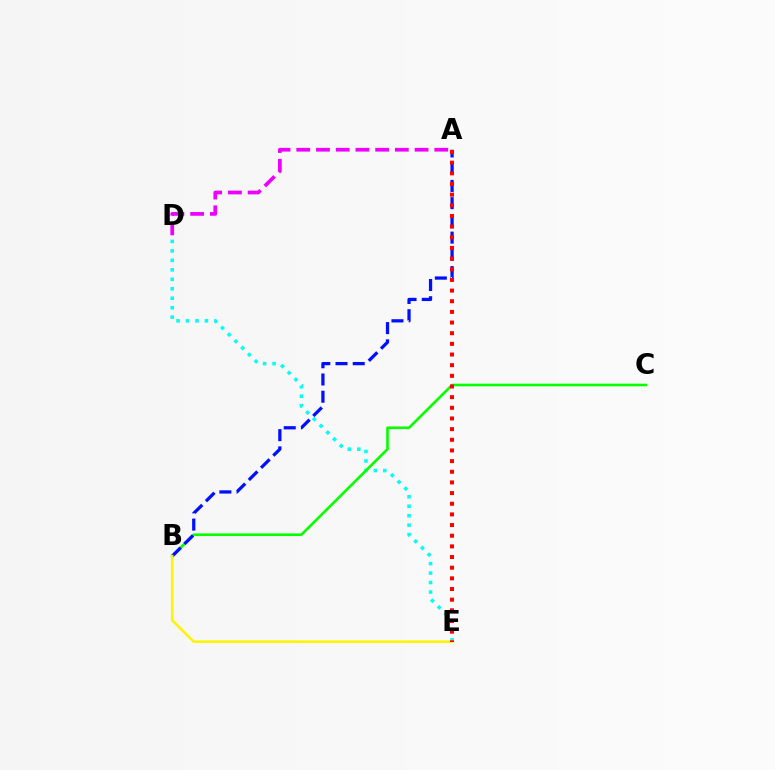{('A', 'D'): [{'color': '#ee00ff', 'line_style': 'dashed', 'thickness': 2.68}], ('D', 'E'): [{'color': '#00fff6', 'line_style': 'dotted', 'thickness': 2.57}], ('B', 'C'): [{'color': '#08ff00', 'line_style': 'solid', 'thickness': 1.9}], ('A', 'B'): [{'color': '#0010ff', 'line_style': 'dashed', 'thickness': 2.34}], ('B', 'E'): [{'color': '#fcf500', 'line_style': 'solid', 'thickness': 1.86}], ('A', 'E'): [{'color': '#ff0000', 'line_style': 'dotted', 'thickness': 2.9}]}